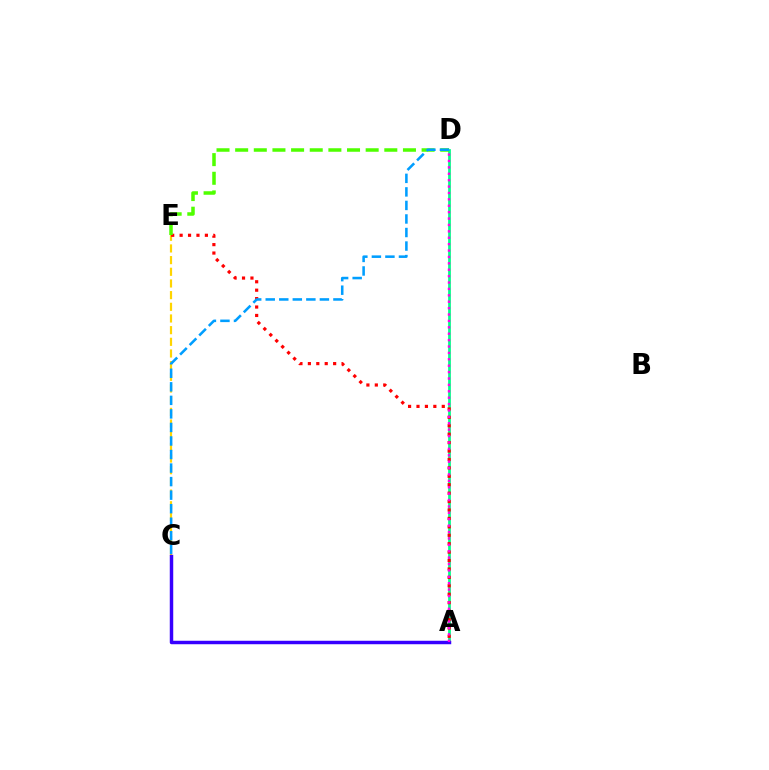{('A', 'D'): [{'color': '#00ff86', 'line_style': 'solid', 'thickness': 1.98}, {'color': '#ff00ed', 'line_style': 'dotted', 'thickness': 1.74}], ('C', 'E'): [{'color': '#ffd500', 'line_style': 'dashed', 'thickness': 1.59}], ('A', 'E'): [{'color': '#ff0000', 'line_style': 'dotted', 'thickness': 2.29}], ('A', 'C'): [{'color': '#3700ff', 'line_style': 'solid', 'thickness': 2.49}], ('D', 'E'): [{'color': '#4fff00', 'line_style': 'dashed', 'thickness': 2.53}], ('C', 'D'): [{'color': '#009eff', 'line_style': 'dashed', 'thickness': 1.84}]}